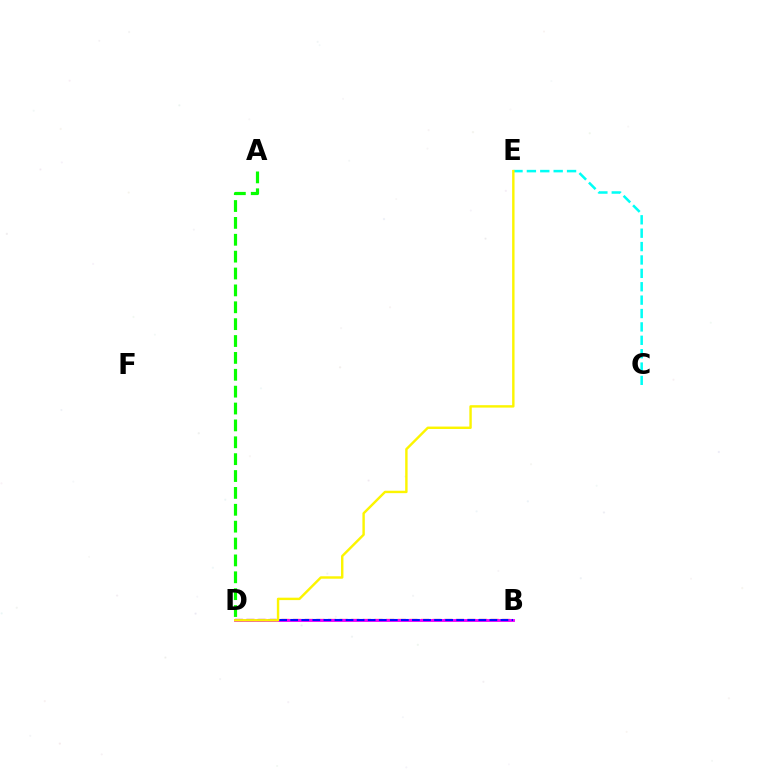{('B', 'D'): [{'color': '#ff0000', 'line_style': 'dashed', 'thickness': 1.58}, {'color': '#ee00ff', 'line_style': 'solid', 'thickness': 2.07}, {'color': '#0010ff', 'line_style': 'dashed', 'thickness': 1.5}], ('A', 'D'): [{'color': '#08ff00', 'line_style': 'dashed', 'thickness': 2.29}], ('C', 'E'): [{'color': '#00fff6', 'line_style': 'dashed', 'thickness': 1.82}], ('D', 'E'): [{'color': '#fcf500', 'line_style': 'solid', 'thickness': 1.74}]}